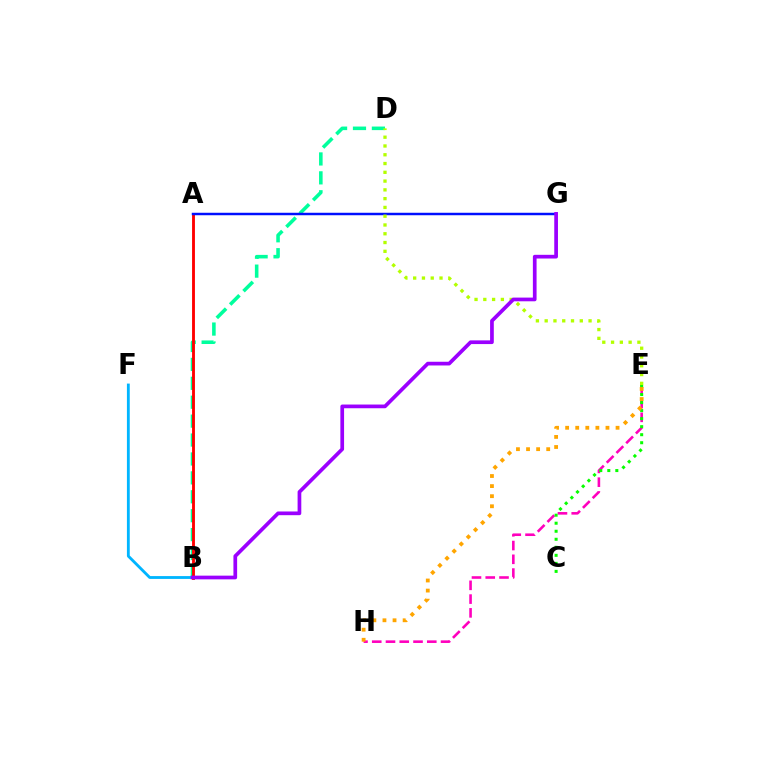{('B', 'D'): [{'color': '#00ff9d', 'line_style': 'dashed', 'thickness': 2.57}], ('A', 'B'): [{'color': '#ff0000', 'line_style': 'solid', 'thickness': 2.06}], ('E', 'H'): [{'color': '#ff00bd', 'line_style': 'dashed', 'thickness': 1.87}, {'color': '#ffa500', 'line_style': 'dotted', 'thickness': 2.74}], ('B', 'F'): [{'color': '#00b5ff', 'line_style': 'solid', 'thickness': 2.04}], ('A', 'G'): [{'color': '#0010ff', 'line_style': 'solid', 'thickness': 1.78}], ('D', 'E'): [{'color': '#b3ff00', 'line_style': 'dotted', 'thickness': 2.38}], ('B', 'G'): [{'color': '#9b00ff', 'line_style': 'solid', 'thickness': 2.67}], ('C', 'E'): [{'color': '#08ff00', 'line_style': 'dotted', 'thickness': 2.18}]}